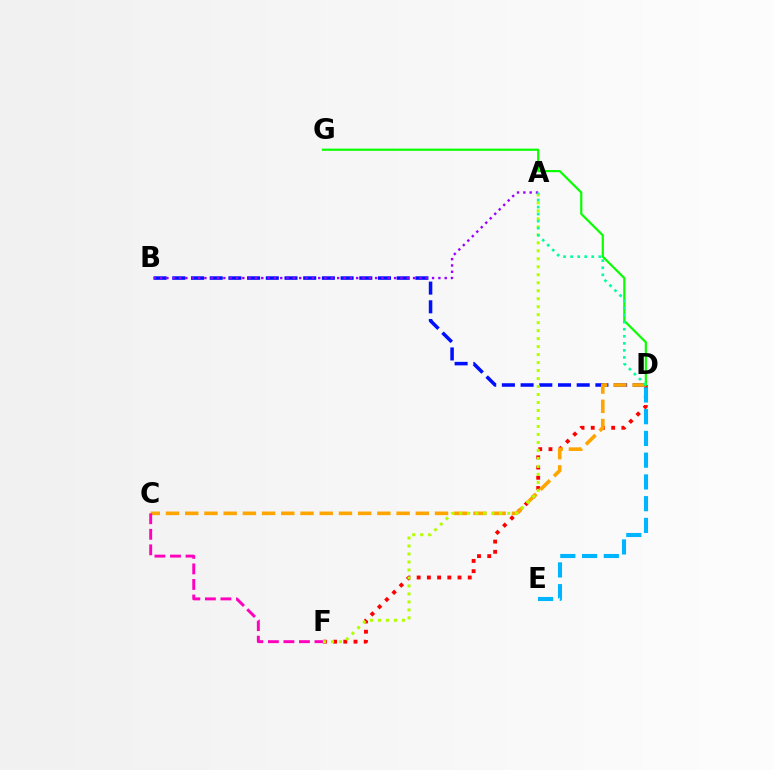{('D', 'F'): [{'color': '#ff0000', 'line_style': 'dotted', 'thickness': 2.78}], ('B', 'D'): [{'color': '#0010ff', 'line_style': 'dashed', 'thickness': 2.54}], ('C', 'D'): [{'color': '#ffa500', 'line_style': 'dashed', 'thickness': 2.61}], ('D', 'E'): [{'color': '#00b5ff', 'line_style': 'dashed', 'thickness': 2.95}], ('D', 'G'): [{'color': '#08ff00', 'line_style': 'solid', 'thickness': 1.57}], ('A', 'F'): [{'color': '#b3ff00', 'line_style': 'dotted', 'thickness': 2.17}], ('C', 'F'): [{'color': '#ff00bd', 'line_style': 'dashed', 'thickness': 2.11}], ('A', 'B'): [{'color': '#9b00ff', 'line_style': 'dotted', 'thickness': 1.72}], ('A', 'D'): [{'color': '#00ff9d', 'line_style': 'dotted', 'thickness': 1.91}]}